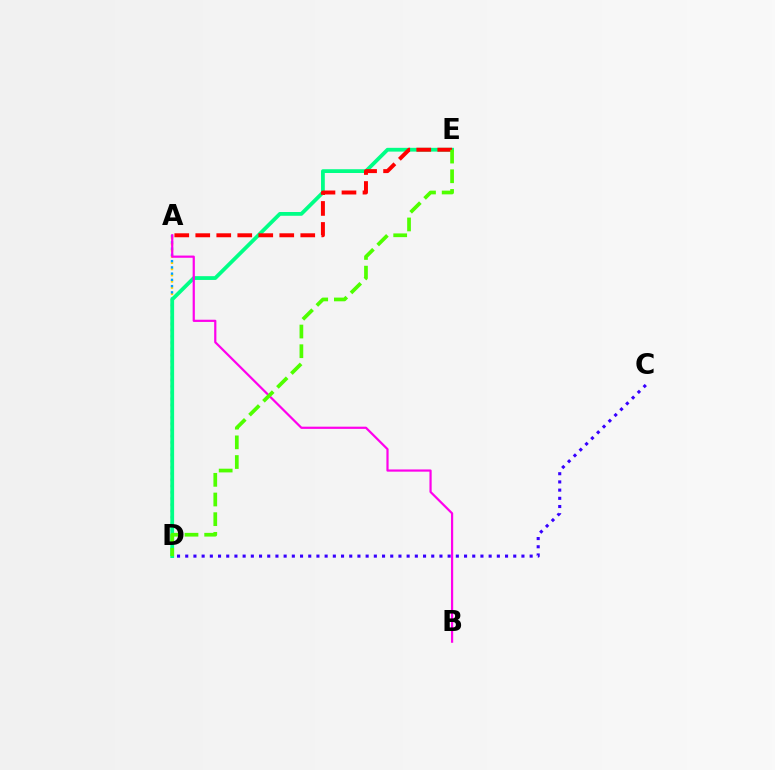{('A', 'D'): [{'color': '#ffd500', 'line_style': 'dotted', 'thickness': 1.69}, {'color': '#009eff', 'line_style': 'dotted', 'thickness': 1.7}], ('C', 'D'): [{'color': '#3700ff', 'line_style': 'dotted', 'thickness': 2.23}], ('D', 'E'): [{'color': '#00ff86', 'line_style': 'solid', 'thickness': 2.72}, {'color': '#4fff00', 'line_style': 'dashed', 'thickness': 2.67}], ('A', 'B'): [{'color': '#ff00ed', 'line_style': 'solid', 'thickness': 1.59}], ('A', 'E'): [{'color': '#ff0000', 'line_style': 'dashed', 'thickness': 2.85}]}